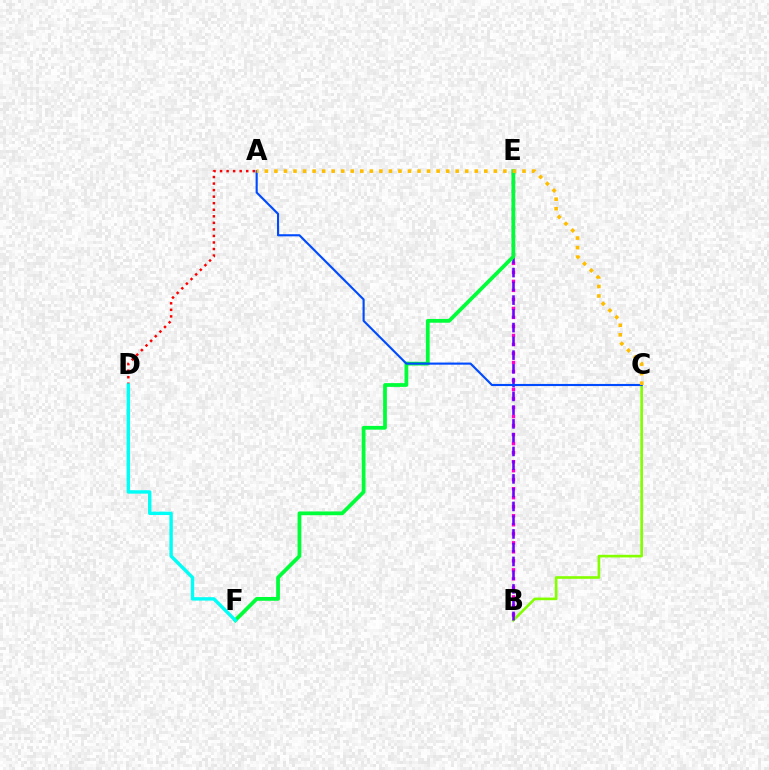{('B', 'C'): [{'color': '#84ff00', 'line_style': 'solid', 'thickness': 1.9}], ('B', 'E'): [{'color': '#ff00cf', 'line_style': 'dotted', 'thickness': 2.45}, {'color': '#7200ff', 'line_style': 'dashed', 'thickness': 1.87}], ('A', 'D'): [{'color': '#ff0000', 'line_style': 'dotted', 'thickness': 1.78}], ('E', 'F'): [{'color': '#00ff39', 'line_style': 'solid', 'thickness': 2.71}], ('A', 'C'): [{'color': '#004bff', 'line_style': 'solid', 'thickness': 1.53}, {'color': '#ffbd00', 'line_style': 'dotted', 'thickness': 2.59}], ('D', 'F'): [{'color': '#00fff6', 'line_style': 'solid', 'thickness': 2.45}]}